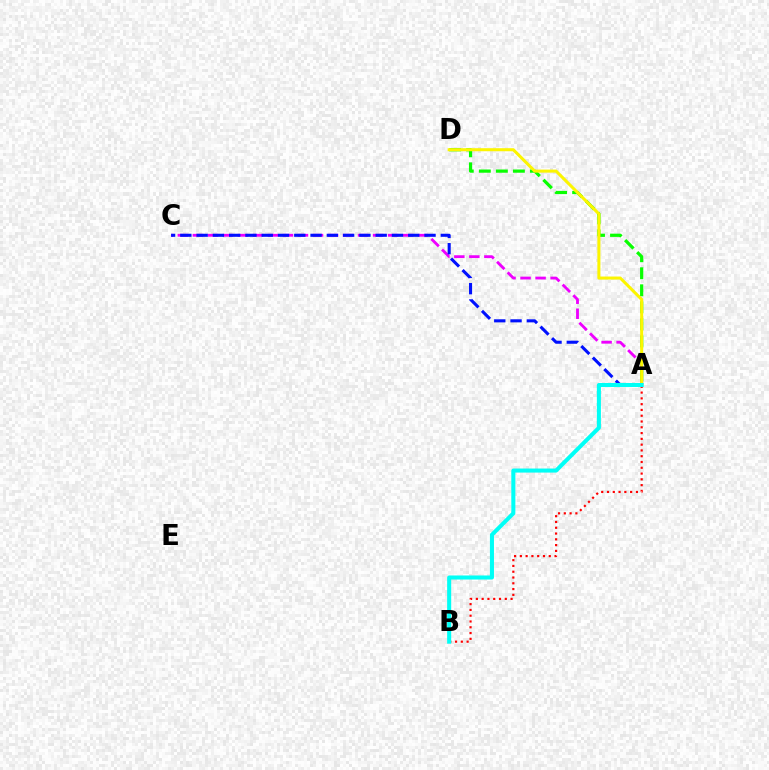{('A', 'C'): [{'color': '#ee00ff', 'line_style': 'dashed', 'thickness': 2.04}, {'color': '#0010ff', 'line_style': 'dashed', 'thickness': 2.21}], ('A', 'D'): [{'color': '#08ff00', 'line_style': 'dashed', 'thickness': 2.31}, {'color': '#fcf500', 'line_style': 'solid', 'thickness': 2.19}], ('A', 'B'): [{'color': '#ff0000', 'line_style': 'dotted', 'thickness': 1.57}, {'color': '#00fff6', 'line_style': 'solid', 'thickness': 2.92}]}